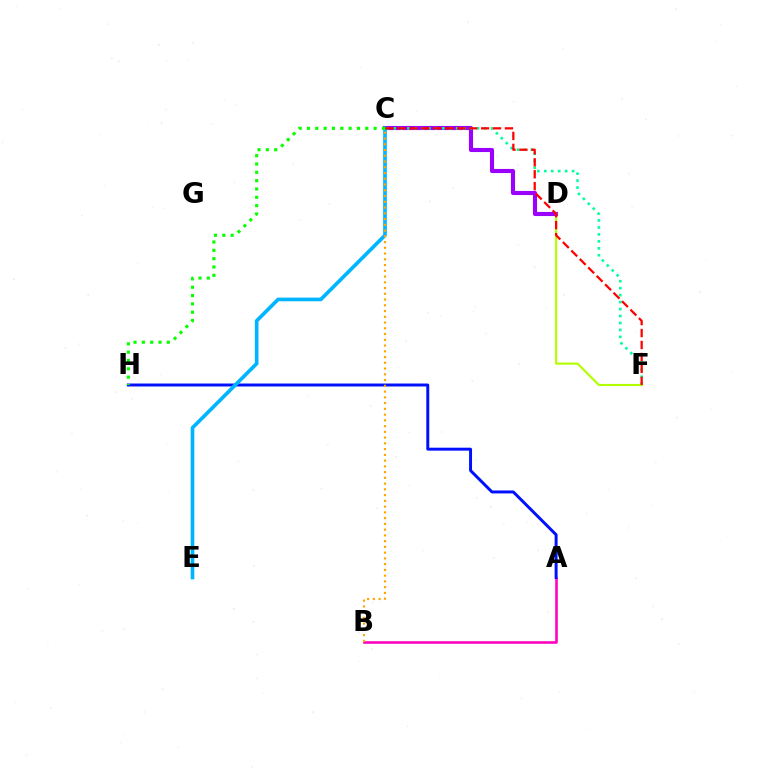{('A', 'B'): [{'color': '#ff00bd', 'line_style': 'solid', 'thickness': 1.86}], ('A', 'H'): [{'color': '#0010ff', 'line_style': 'solid', 'thickness': 2.13}], ('C', 'D'): [{'color': '#9b00ff', 'line_style': 'solid', 'thickness': 2.96}], ('C', 'F'): [{'color': '#00ff9d', 'line_style': 'dotted', 'thickness': 1.89}, {'color': '#ff0000', 'line_style': 'dashed', 'thickness': 1.62}], ('C', 'E'): [{'color': '#00b5ff', 'line_style': 'solid', 'thickness': 2.63}], ('D', 'F'): [{'color': '#b3ff00', 'line_style': 'solid', 'thickness': 1.55}], ('B', 'C'): [{'color': '#ffa500', 'line_style': 'dotted', 'thickness': 1.56}], ('C', 'H'): [{'color': '#08ff00', 'line_style': 'dotted', 'thickness': 2.26}]}